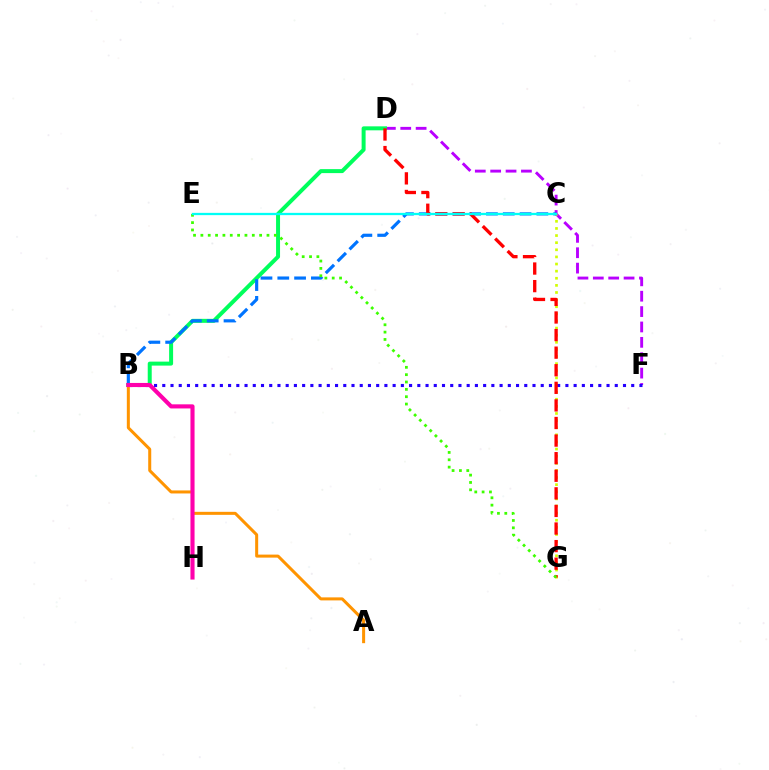{('D', 'F'): [{'color': '#b900ff', 'line_style': 'dashed', 'thickness': 2.09}], ('C', 'G'): [{'color': '#d1ff00', 'line_style': 'dotted', 'thickness': 1.93}], ('B', 'F'): [{'color': '#2500ff', 'line_style': 'dotted', 'thickness': 2.24}], ('B', 'D'): [{'color': '#00ff5c', 'line_style': 'solid', 'thickness': 2.87}], ('B', 'C'): [{'color': '#0074ff', 'line_style': 'dashed', 'thickness': 2.28}], ('A', 'B'): [{'color': '#ff9400', 'line_style': 'solid', 'thickness': 2.18}], ('B', 'H'): [{'color': '#ff00ac', 'line_style': 'solid', 'thickness': 2.96}], ('D', 'G'): [{'color': '#ff0000', 'line_style': 'dashed', 'thickness': 2.39}], ('E', 'G'): [{'color': '#3dff00', 'line_style': 'dotted', 'thickness': 2.0}], ('C', 'E'): [{'color': '#00fff6', 'line_style': 'solid', 'thickness': 1.64}]}